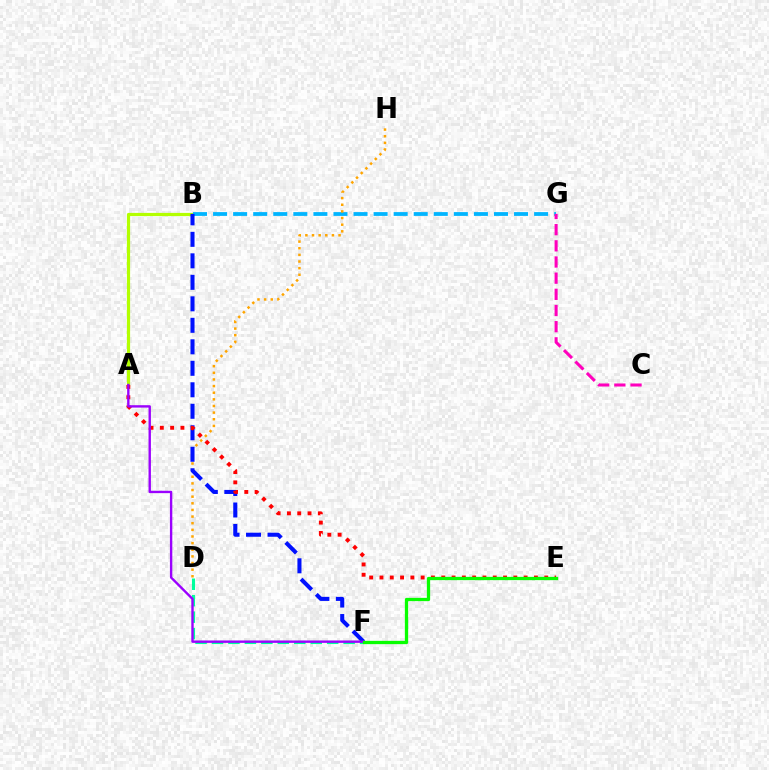{('A', 'B'): [{'color': '#b3ff00', 'line_style': 'solid', 'thickness': 2.31}], ('B', 'G'): [{'color': '#00b5ff', 'line_style': 'dashed', 'thickness': 2.73}], ('D', 'H'): [{'color': '#ffa500', 'line_style': 'dotted', 'thickness': 1.8}], ('C', 'G'): [{'color': '#ff00bd', 'line_style': 'dashed', 'thickness': 2.2}], ('B', 'F'): [{'color': '#0010ff', 'line_style': 'dashed', 'thickness': 2.92}], ('D', 'F'): [{'color': '#00ff9d', 'line_style': 'dashed', 'thickness': 2.24}], ('A', 'E'): [{'color': '#ff0000', 'line_style': 'dotted', 'thickness': 2.8}], ('A', 'F'): [{'color': '#9b00ff', 'line_style': 'solid', 'thickness': 1.71}], ('E', 'F'): [{'color': '#08ff00', 'line_style': 'solid', 'thickness': 2.36}]}